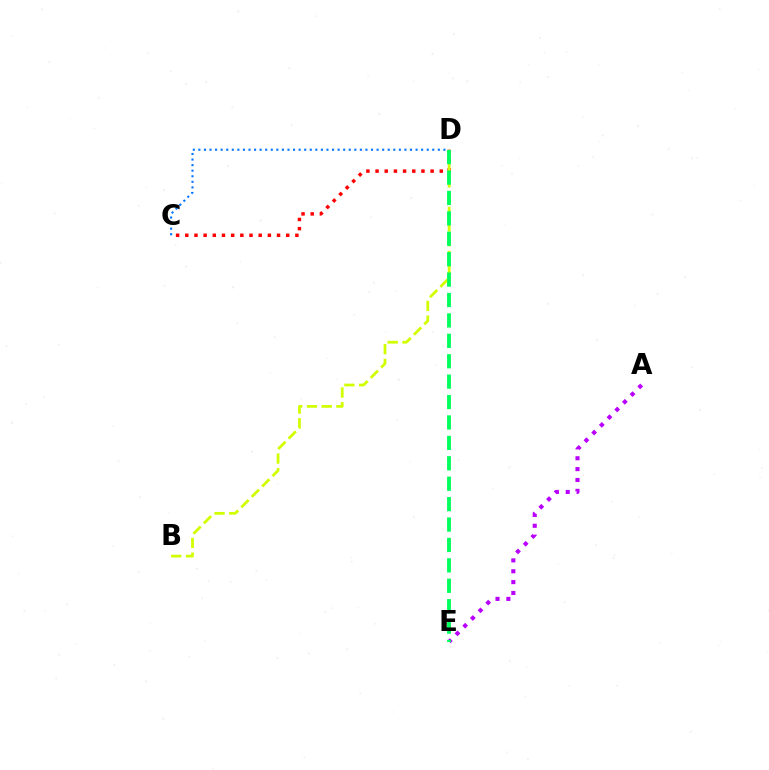{('A', 'E'): [{'color': '#b900ff', 'line_style': 'dotted', 'thickness': 2.95}], ('C', 'D'): [{'color': '#ff0000', 'line_style': 'dotted', 'thickness': 2.49}, {'color': '#0074ff', 'line_style': 'dotted', 'thickness': 1.51}], ('B', 'D'): [{'color': '#d1ff00', 'line_style': 'dashed', 'thickness': 2.0}], ('D', 'E'): [{'color': '#00ff5c', 'line_style': 'dashed', 'thickness': 2.77}]}